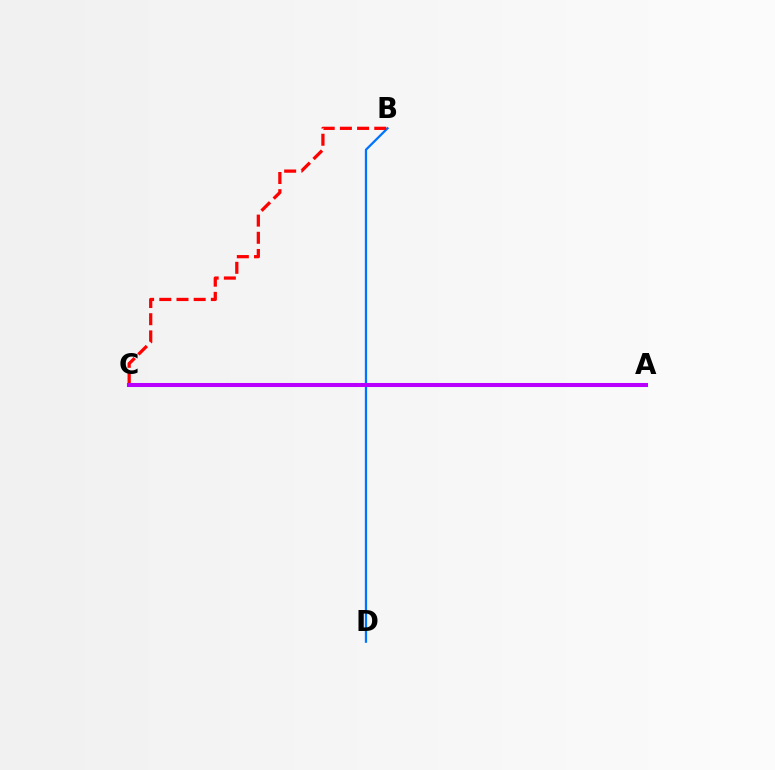{('B', 'D'): [{'color': '#0074ff', 'line_style': 'solid', 'thickness': 1.63}], ('A', 'C'): [{'color': '#00ff5c', 'line_style': 'solid', 'thickness': 2.01}, {'color': '#d1ff00', 'line_style': 'solid', 'thickness': 2.84}, {'color': '#b900ff', 'line_style': 'solid', 'thickness': 2.91}], ('B', 'C'): [{'color': '#ff0000', 'line_style': 'dashed', 'thickness': 2.33}]}